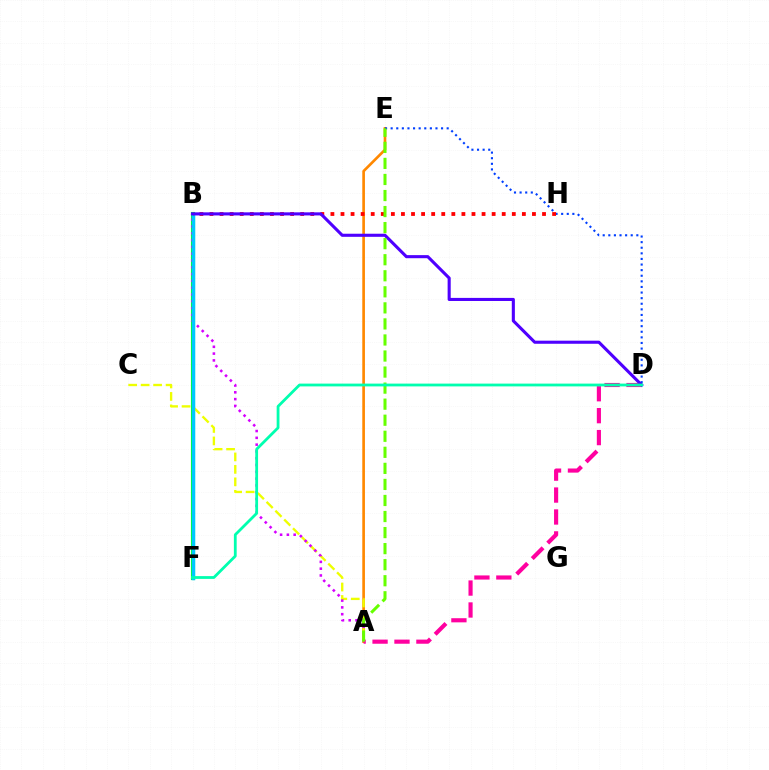{('B', 'F'): [{'color': '#00ff27', 'line_style': 'solid', 'thickness': 2.97}, {'color': '#00c7ff', 'line_style': 'solid', 'thickness': 2.47}], ('A', 'E'): [{'color': '#ff8800', 'line_style': 'solid', 'thickness': 1.92}, {'color': '#66ff00', 'line_style': 'dashed', 'thickness': 2.18}], ('A', 'C'): [{'color': '#eeff00', 'line_style': 'dashed', 'thickness': 1.69}], ('A', 'B'): [{'color': '#d600ff', 'line_style': 'dotted', 'thickness': 1.85}], ('A', 'D'): [{'color': '#ff00a0', 'line_style': 'dashed', 'thickness': 2.98}], ('D', 'E'): [{'color': '#003fff', 'line_style': 'dotted', 'thickness': 1.52}], ('B', 'H'): [{'color': '#ff0000', 'line_style': 'dotted', 'thickness': 2.74}], ('B', 'D'): [{'color': '#4f00ff', 'line_style': 'solid', 'thickness': 2.23}], ('D', 'F'): [{'color': '#00ffaf', 'line_style': 'solid', 'thickness': 2.01}]}